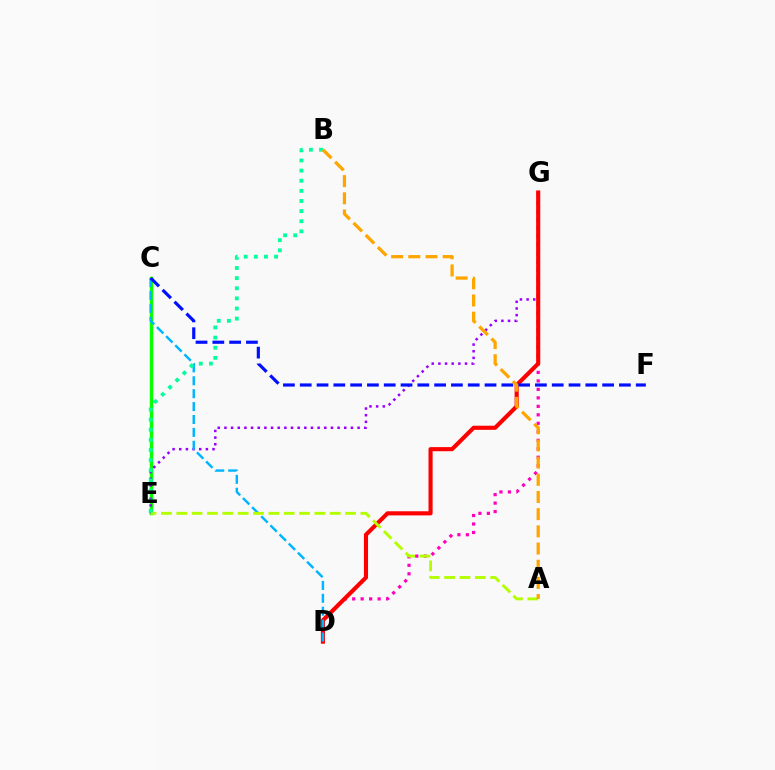{('C', 'E'): [{'color': '#08ff00', 'line_style': 'solid', 'thickness': 2.48}], ('E', 'G'): [{'color': '#9b00ff', 'line_style': 'dotted', 'thickness': 1.81}], ('D', 'G'): [{'color': '#ff00bd', 'line_style': 'dotted', 'thickness': 2.3}, {'color': '#ff0000', 'line_style': 'solid', 'thickness': 2.96}], ('C', 'D'): [{'color': '#00b5ff', 'line_style': 'dashed', 'thickness': 1.75}], ('A', 'E'): [{'color': '#b3ff00', 'line_style': 'dashed', 'thickness': 2.08}], ('C', 'F'): [{'color': '#0010ff', 'line_style': 'dashed', 'thickness': 2.28}], ('B', 'E'): [{'color': '#00ff9d', 'line_style': 'dotted', 'thickness': 2.75}], ('A', 'B'): [{'color': '#ffa500', 'line_style': 'dashed', 'thickness': 2.33}]}